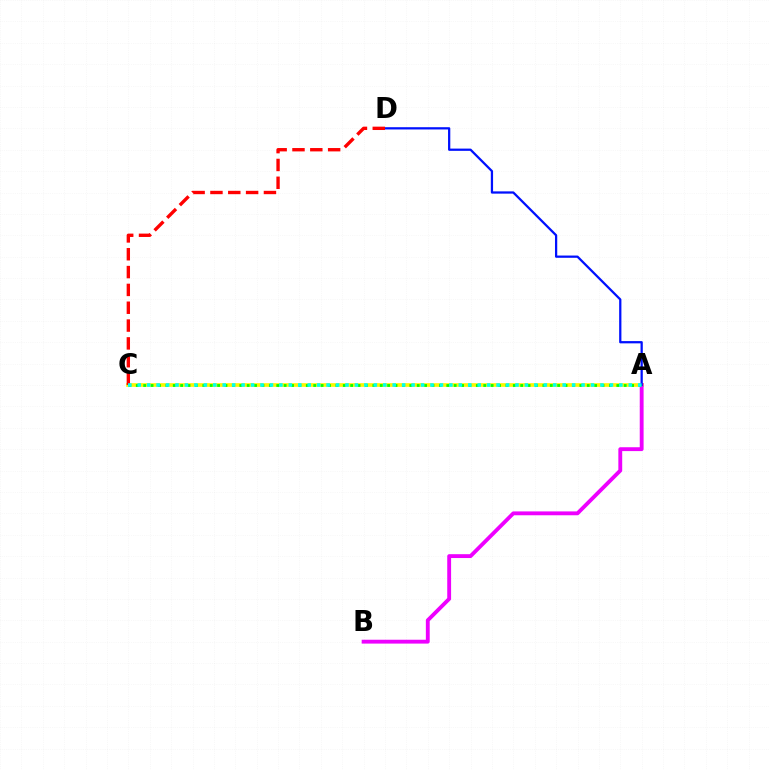{('A', 'C'): [{'color': '#fcf500', 'line_style': 'solid', 'thickness': 2.66}, {'color': '#08ff00', 'line_style': 'dotted', 'thickness': 2.01}, {'color': '#00fff6', 'line_style': 'dotted', 'thickness': 2.57}], ('A', 'B'): [{'color': '#ee00ff', 'line_style': 'solid', 'thickness': 2.77}], ('A', 'D'): [{'color': '#0010ff', 'line_style': 'solid', 'thickness': 1.62}], ('C', 'D'): [{'color': '#ff0000', 'line_style': 'dashed', 'thickness': 2.42}]}